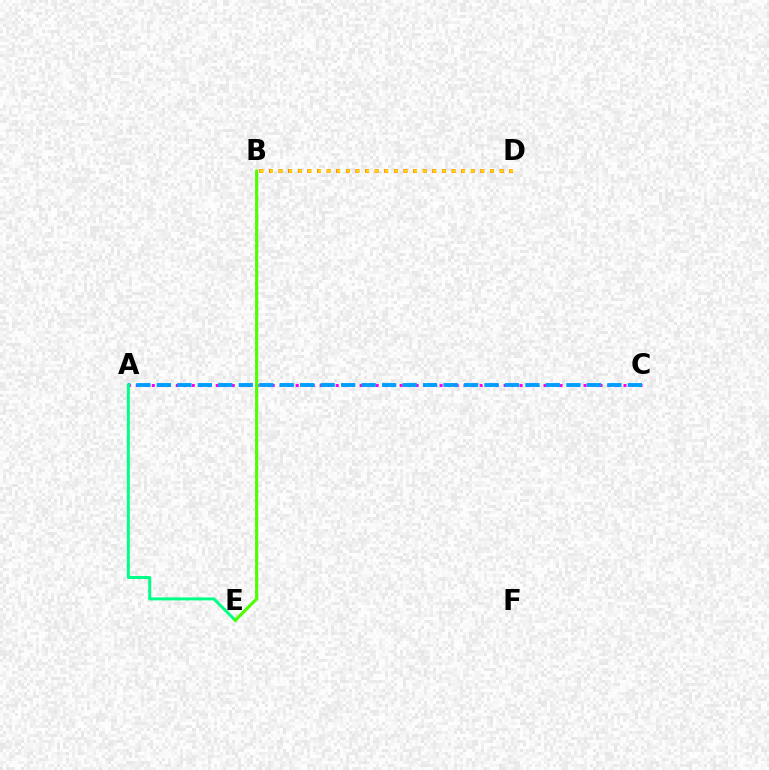{('B', 'E'): [{'color': '#3700ff', 'line_style': 'dotted', 'thickness': 1.65}, {'color': '#4fff00', 'line_style': 'solid', 'thickness': 2.24}], ('B', 'D'): [{'color': '#ff0000', 'line_style': 'dotted', 'thickness': 2.61}, {'color': '#ffd500', 'line_style': 'dotted', 'thickness': 2.61}], ('A', 'C'): [{'color': '#ff00ed', 'line_style': 'dotted', 'thickness': 2.17}, {'color': '#009eff', 'line_style': 'dashed', 'thickness': 2.78}], ('A', 'E'): [{'color': '#00ff86', 'line_style': 'solid', 'thickness': 2.14}]}